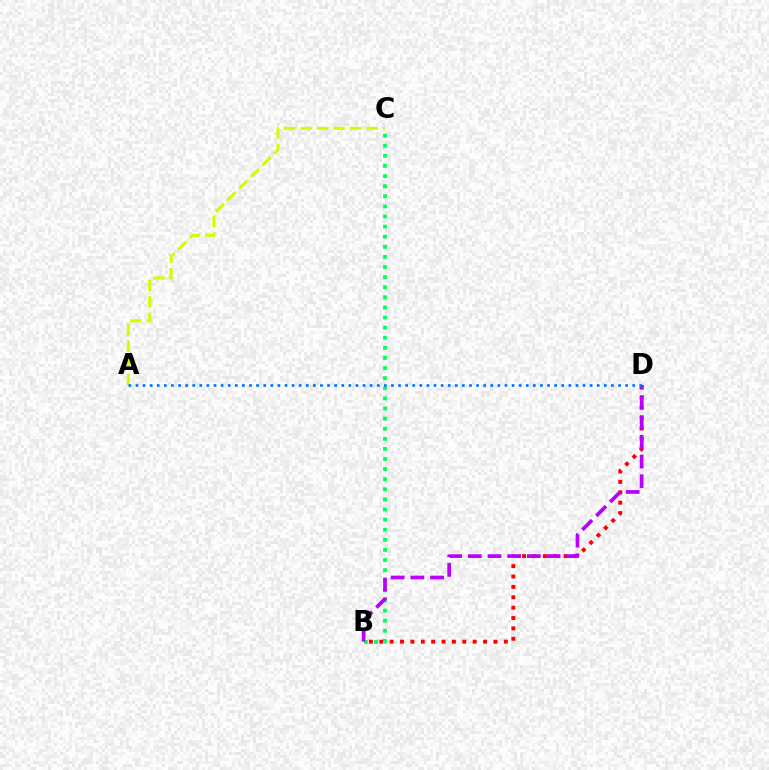{('B', 'C'): [{'color': '#00ff5c', 'line_style': 'dotted', 'thickness': 2.75}], ('A', 'C'): [{'color': '#d1ff00', 'line_style': 'dashed', 'thickness': 2.24}], ('B', 'D'): [{'color': '#ff0000', 'line_style': 'dotted', 'thickness': 2.82}, {'color': '#b900ff', 'line_style': 'dashed', 'thickness': 2.68}], ('A', 'D'): [{'color': '#0074ff', 'line_style': 'dotted', 'thickness': 1.93}]}